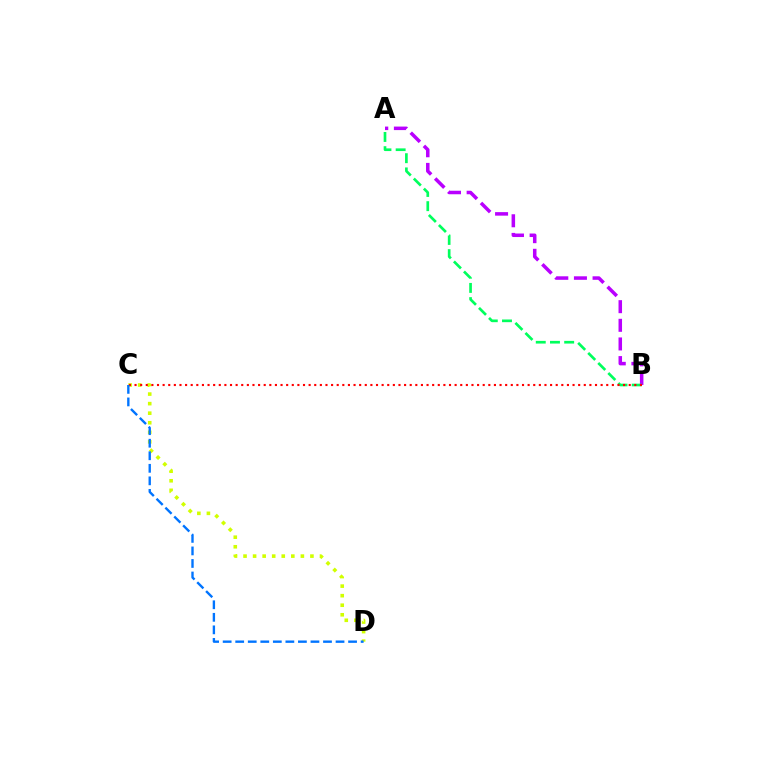{('A', 'B'): [{'color': '#b900ff', 'line_style': 'dashed', 'thickness': 2.53}, {'color': '#00ff5c', 'line_style': 'dashed', 'thickness': 1.93}], ('C', 'D'): [{'color': '#d1ff00', 'line_style': 'dotted', 'thickness': 2.6}, {'color': '#0074ff', 'line_style': 'dashed', 'thickness': 1.7}], ('B', 'C'): [{'color': '#ff0000', 'line_style': 'dotted', 'thickness': 1.53}]}